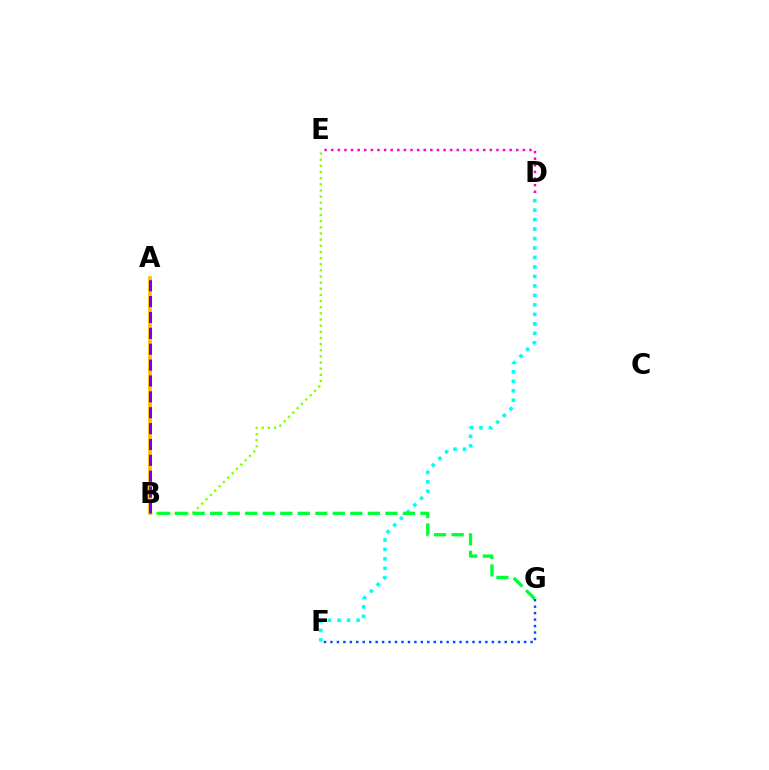{('A', 'B'): [{'color': '#ff0000', 'line_style': 'dotted', 'thickness': 1.67}, {'color': '#ffbd00', 'line_style': 'solid', 'thickness': 2.7}, {'color': '#7200ff', 'line_style': 'dashed', 'thickness': 2.16}], ('B', 'E'): [{'color': '#84ff00', 'line_style': 'dotted', 'thickness': 1.67}], ('D', 'F'): [{'color': '#00fff6', 'line_style': 'dotted', 'thickness': 2.57}], ('B', 'G'): [{'color': '#00ff39', 'line_style': 'dashed', 'thickness': 2.38}], ('F', 'G'): [{'color': '#004bff', 'line_style': 'dotted', 'thickness': 1.75}], ('D', 'E'): [{'color': '#ff00cf', 'line_style': 'dotted', 'thickness': 1.8}]}